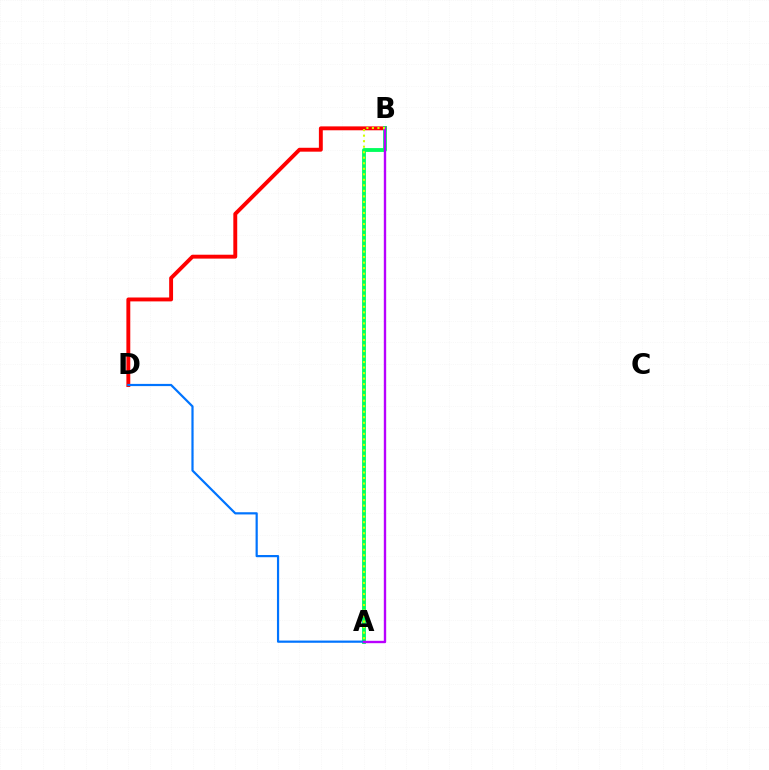{('B', 'D'): [{'color': '#ff0000', 'line_style': 'solid', 'thickness': 2.81}], ('A', 'B'): [{'color': '#00ff5c', 'line_style': 'solid', 'thickness': 2.76}, {'color': '#b900ff', 'line_style': 'solid', 'thickness': 1.71}, {'color': '#d1ff00', 'line_style': 'dotted', 'thickness': 1.5}], ('A', 'D'): [{'color': '#0074ff', 'line_style': 'solid', 'thickness': 1.59}]}